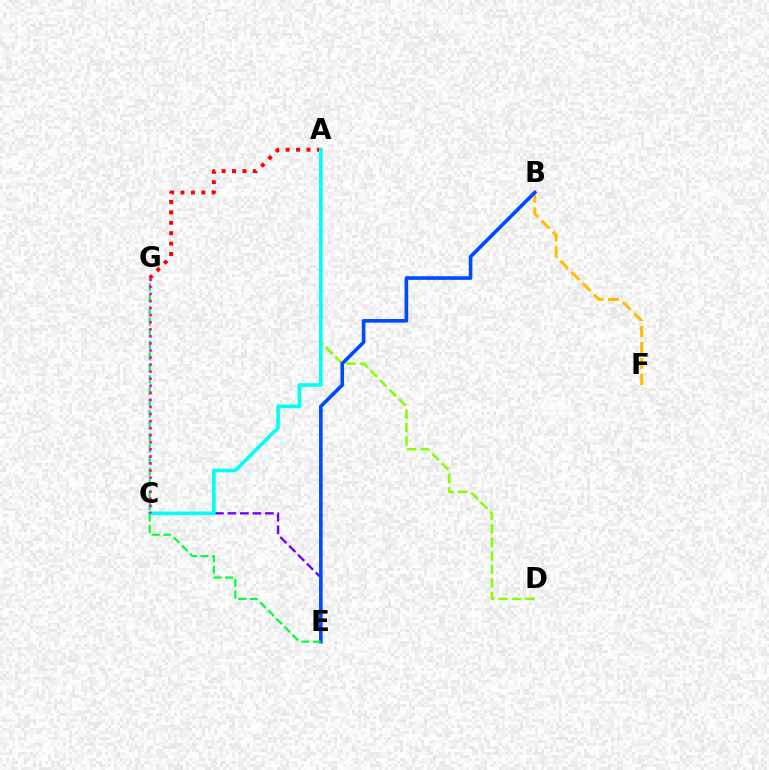{('A', 'G'): [{'color': '#ff0000', 'line_style': 'dotted', 'thickness': 2.83}], ('A', 'D'): [{'color': '#84ff00', 'line_style': 'dashed', 'thickness': 1.83}], ('C', 'E'): [{'color': '#7200ff', 'line_style': 'dashed', 'thickness': 1.7}], ('B', 'F'): [{'color': '#ffbd00', 'line_style': 'dashed', 'thickness': 2.17}], ('B', 'E'): [{'color': '#004bff', 'line_style': 'solid', 'thickness': 2.6}], ('A', 'C'): [{'color': '#00fff6', 'line_style': 'solid', 'thickness': 2.61}], ('E', 'G'): [{'color': '#00ff39', 'line_style': 'dashed', 'thickness': 1.57}], ('C', 'G'): [{'color': '#ff00cf', 'line_style': 'dotted', 'thickness': 1.92}]}